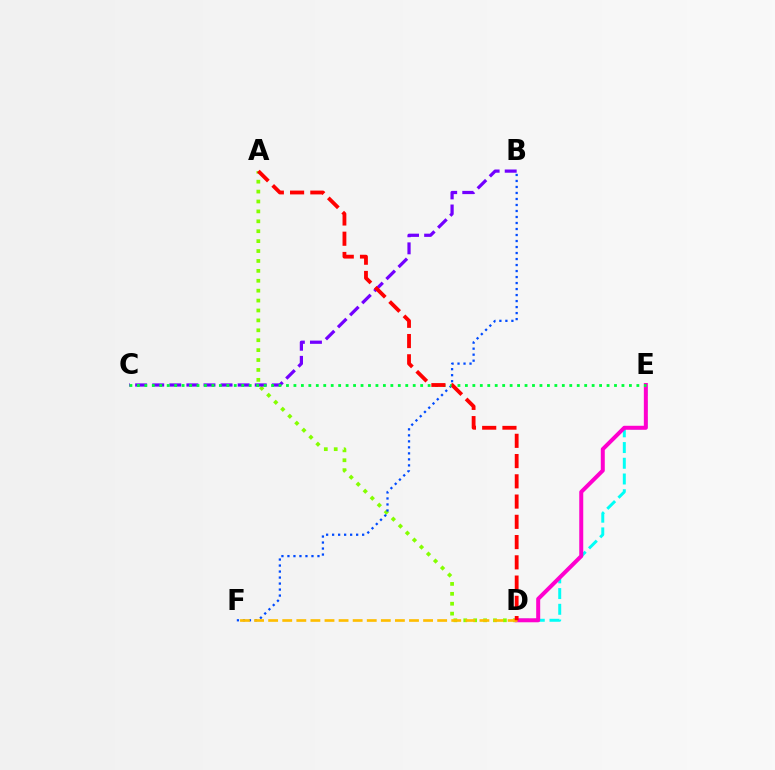{('A', 'D'): [{'color': '#84ff00', 'line_style': 'dotted', 'thickness': 2.69}, {'color': '#ff0000', 'line_style': 'dashed', 'thickness': 2.75}], ('B', 'C'): [{'color': '#7200ff', 'line_style': 'dashed', 'thickness': 2.32}], ('D', 'E'): [{'color': '#00fff6', 'line_style': 'dashed', 'thickness': 2.14}, {'color': '#ff00cf', 'line_style': 'solid', 'thickness': 2.88}], ('B', 'F'): [{'color': '#004bff', 'line_style': 'dotted', 'thickness': 1.63}], ('C', 'E'): [{'color': '#00ff39', 'line_style': 'dotted', 'thickness': 2.03}], ('D', 'F'): [{'color': '#ffbd00', 'line_style': 'dashed', 'thickness': 1.91}]}